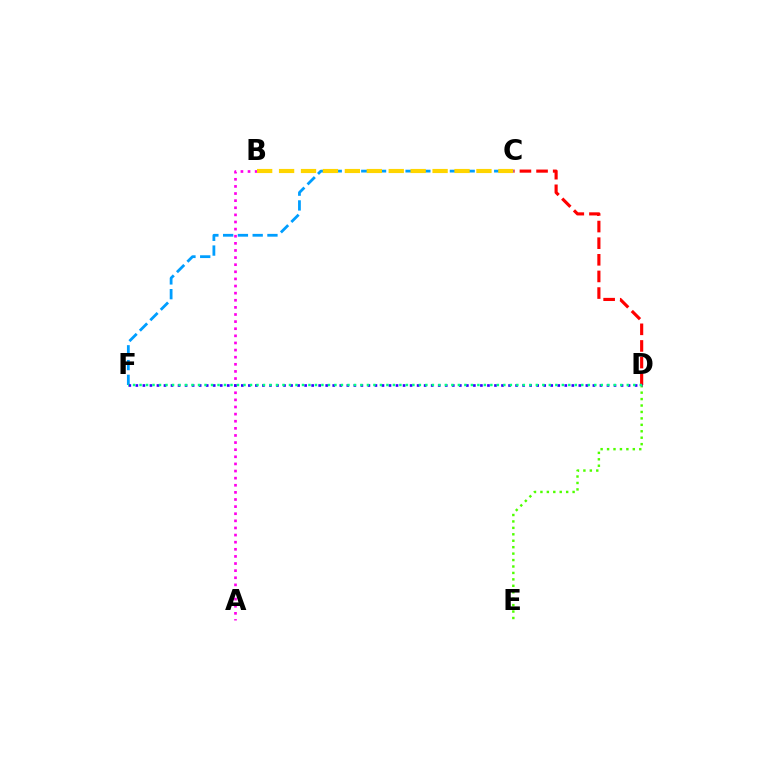{('C', 'D'): [{'color': '#ff0000', 'line_style': 'dashed', 'thickness': 2.26}], ('D', 'E'): [{'color': '#4fff00', 'line_style': 'dotted', 'thickness': 1.75}], ('C', 'F'): [{'color': '#009eff', 'line_style': 'dashed', 'thickness': 2.01}], ('A', 'B'): [{'color': '#ff00ed', 'line_style': 'dotted', 'thickness': 1.93}], ('B', 'C'): [{'color': '#ffd500', 'line_style': 'dashed', 'thickness': 2.98}], ('D', 'F'): [{'color': '#3700ff', 'line_style': 'dotted', 'thickness': 1.91}, {'color': '#00ff86', 'line_style': 'dotted', 'thickness': 1.77}]}